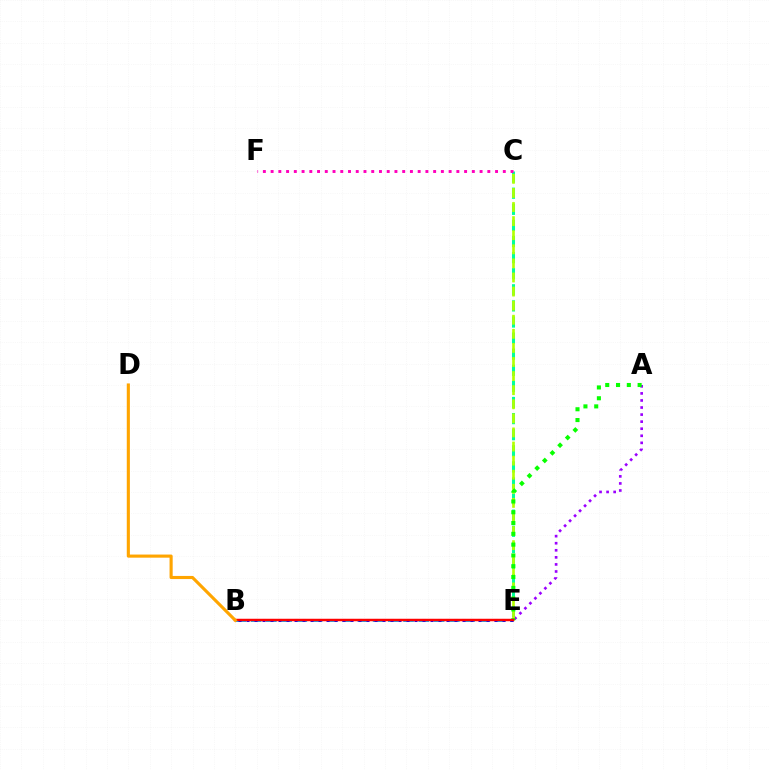{('C', 'E'): [{'color': '#00ff9d', 'line_style': 'dashed', 'thickness': 2.19}, {'color': '#b3ff00', 'line_style': 'dashed', 'thickness': 1.91}], ('A', 'E'): [{'color': '#9b00ff', 'line_style': 'dotted', 'thickness': 1.92}, {'color': '#08ff00', 'line_style': 'dotted', 'thickness': 2.93}], ('C', 'F'): [{'color': '#ff00bd', 'line_style': 'dotted', 'thickness': 2.1}], ('B', 'E'): [{'color': '#00b5ff', 'line_style': 'dashed', 'thickness': 2.07}, {'color': '#0010ff', 'line_style': 'dotted', 'thickness': 2.17}, {'color': '#ff0000', 'line_style': 'solid', 'thickness': 1.78}], ('B', 'D'): [{'color': '#ffa500', 'line_style': 'solid', 'thickness': 2.25}]}